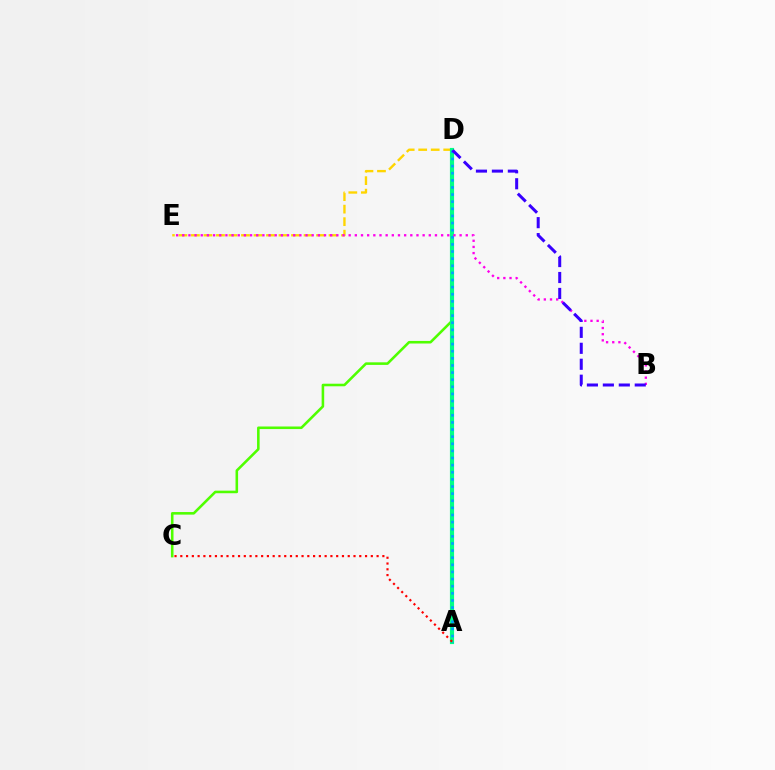{('D', 'E'): [{'color': '#ffd500', 'line_style': 'dashed', 'thickness': 1.7}], ('C', 'D'): [{'color': '#4fff00', 'line_style': 'solid', 'thickness': 1.85}], ('A', 'D'): [{'color': '#00ff86', 'line_style': 'solid', 'thickness': 2.99}, {'color': '#009eff', 'line_style': 'dotted', 'thickness': 1.93}], ('B', 'E'): [{'color': '#ff00ed', 'line_style': 'dotted', 'thickness': 1.67}], ('A', 'C'): [{'color': '#ff0000', 'line_style': 'dotted', 'thickness': 1.57}], ('B', 'D'): [{'color': '#3700ff', 'line_style': 'dashed', 'thickness': 2.17}]}